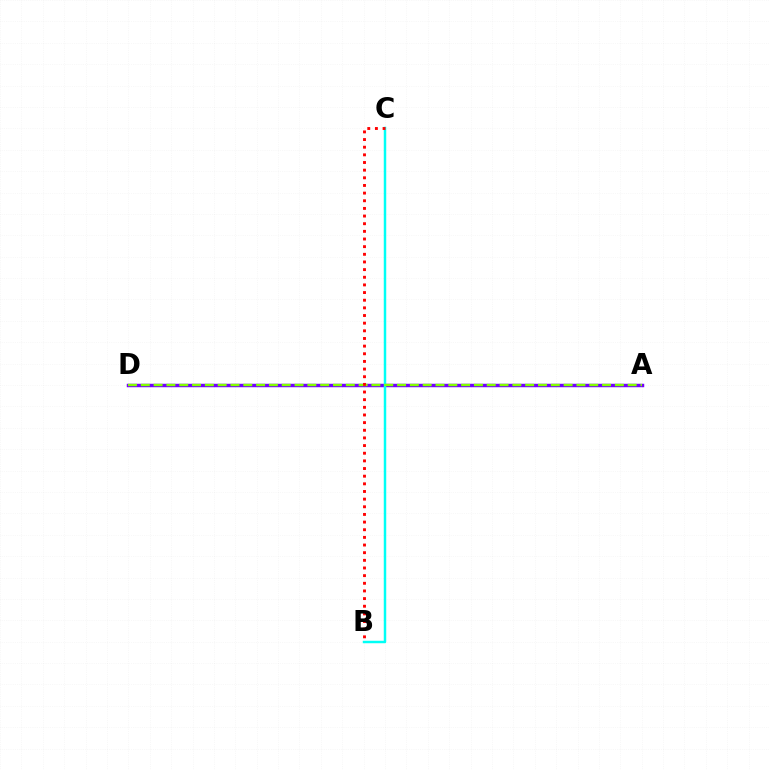{('A', 'D'): [{'color': '#7200ff', 'line_style': 'solid', 'thickness': 2.49}, {'color': '#84ff00', 'line_style': 'dashed', 'thickness': 1.74}], ('B', 'C'): [{'color': '#00fff6', 'line_style': 'solid', 'thickness': 1.78}, {'color': '#ff0000', 'line_style': 'dotted', 'thickness': 2.08}]}